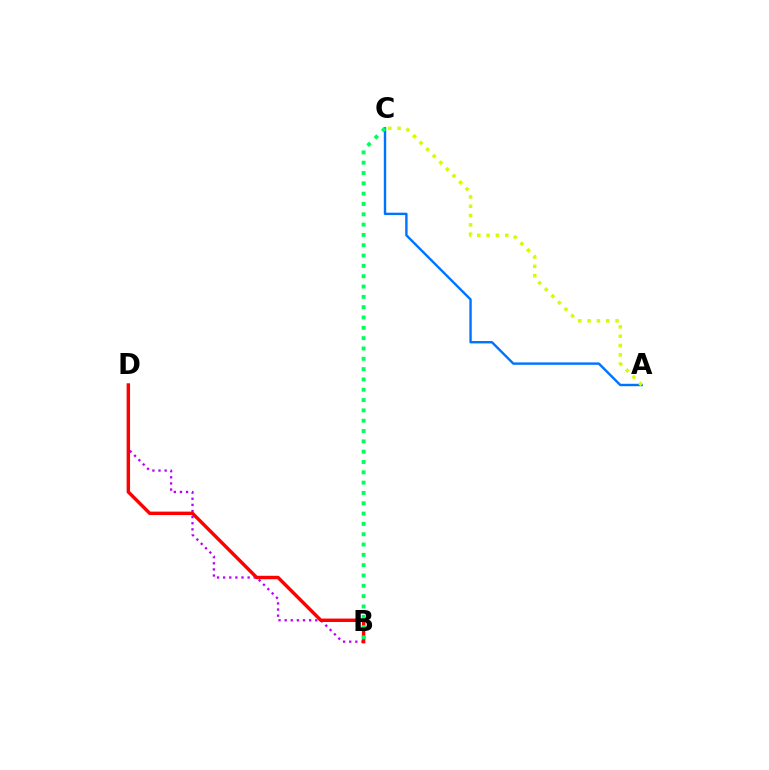{('B', 'D'): [{'color': '#b900ff', 'line_style': 'dotted', 'thickness': 1.66}, {'color': '#ff0000', 'line_style': 'solid', 'thickness': 2.47}], ('A', 'C'): [{'color': '#0074ff', 'line_style': 'solid', 'thickness': 1.73}, {'color': '#d1ff00', 'line_style': 'dotted', 'thickness': 2.53}], ('B', 'C'): [{'color': '#00ff5c', 'line_style': 'dotted', 'thickness': 2.8}]}